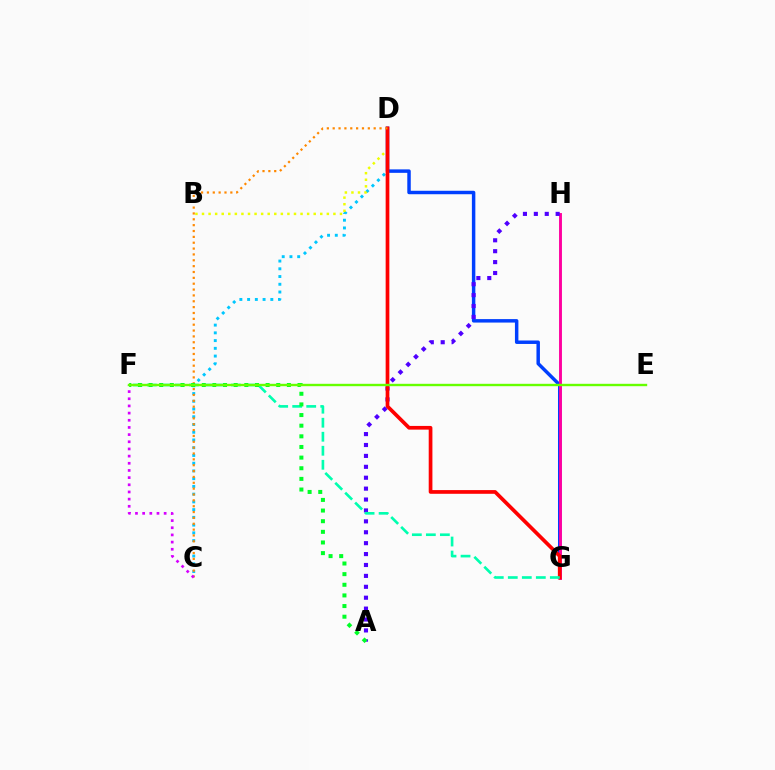{('C', 'D'): [{'color': '#00c7ff', 'line_style': 'dotted', 'thickness': 2.1}, {'color': '#ff8800', 'line_style': 'dotted', 'thickness': 1.59}], ('D', 'G'): [{'color': '#003fff', 'line_style': 'solid', 'thickness': 2.49}, {'color': '#ff0000', 'line_style': 'solid', 'thickness': 2.66}], ('G', 'H'): [{'color': '#ff00a0', 'line_style': 'solid', 'thickness': 2.09}], ('B', 'D'): [{'color': '#eeff00', 'line_style': 'dotted', 'thickness': 1.79}], ('A', 'H'): [{'color': '#4f00ff', 'line_style': 'dotted', 'thickness': 2.96}], ('F', 'G'): [{'color': '#00ffaf', 'line_style': 'dashed', 'thickness': 1.9}], ('A', 'F'): [{'color': '#00ff27', 'line_style': 'dotted', 'thickness': 2.89}], ('C', 'F'): [{'color': '#d600ff', 'line_style': 'dotted', 'thickness': 1.95}], ('E', 'F'): [{'color': '#66ff00', 'line_style': 'solid', 'thickness': 1.72}]}